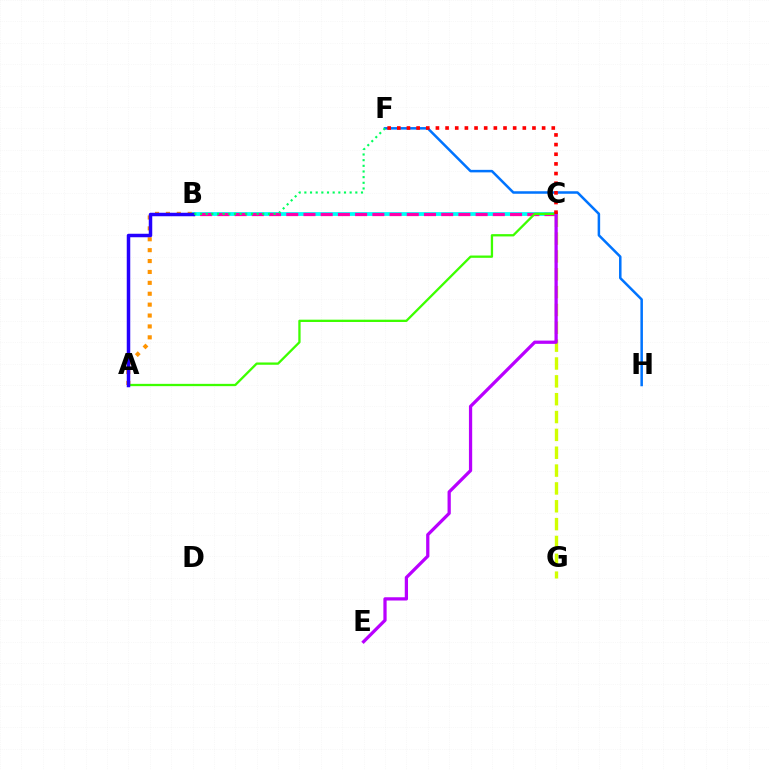{('B', 'C'): [{'color': '#00fff6', 'line_style': 'solid', 'thickness': 2.73}, {'color': '#ff00ac', 'line_style': 'dashed', 'thickness': 2.34}], ('F', 'H'): [{'color': '#0074ff', 'line_style': 'solid', 'thickness': 1.81}], ('A', 'B'): [{'color': '#ff9400', 'line_style': 'dotted', 'thickness': 2.96}, {'color': '#2500ff', 'line_style': 'solid', 'thickness': 2.52}], ('C', 'G'): [{'color': '#d1ff00', 'line_style': 'dashed', 'thickness': 2.42}], ('A', 'C'): [{'color': '#3dff00', 'line_style': 'solid', 'thickness': 1.66}], ('C', 'E'): [{'color': '#b900ff', 'line_style': 'solid', 'thickness': 2.34}], ('C', 'F'): [{'color': '#ff0000', 'line_style': 'dotted', 'thickness': 2.62}], ('B', 'F'): [{'color': '#00ff5c', 'line_style': 'dotted', 'thickness': 1.54}]}